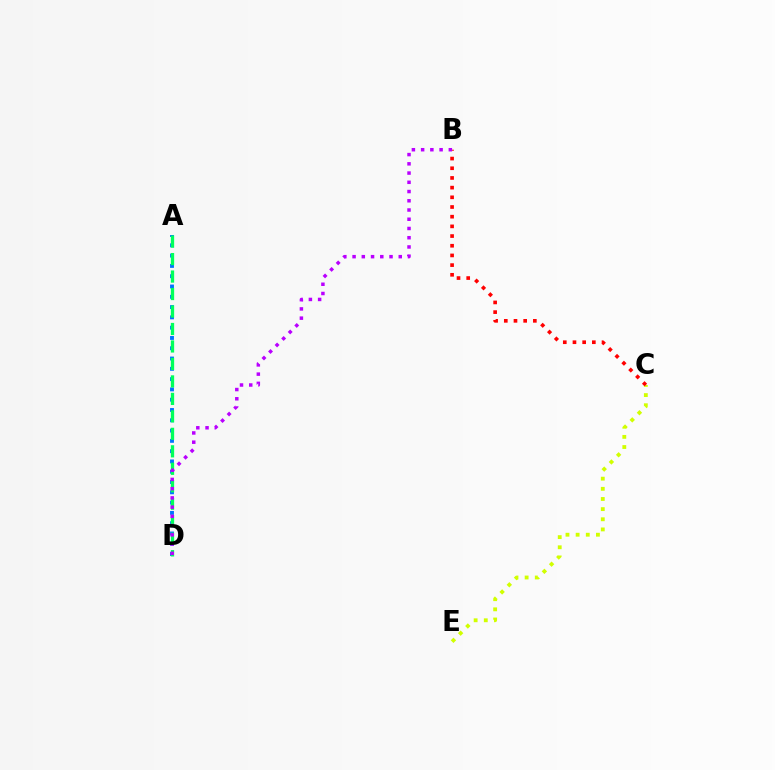{('A', 'D'): [{'color': '#0074ff', 'line_style': 'dotted', 'thickness': 2.8}, {'color': '#00ff5c', 'line_style': 'dashed', 'thickness': 2.37}], ('C', 'E'): [{'color': '#d1ff00', 'line_style': 'dotted', 'thickness': 2.76}], ('B', 'C'): [{'color': '#ff0000', 'line_style': 'dotted', 'thickness': 2.63}], ('B', 'D'): [{'color': '#b900ff', 'line_style': 'dotted', 'thickness': 2.51}]}